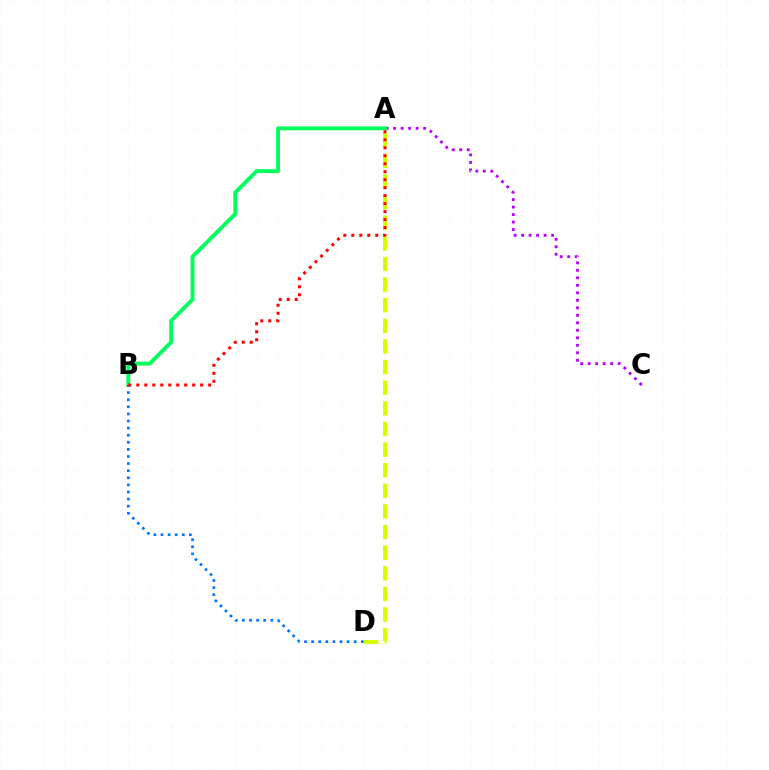{('A', 'C'): [{'color': '#b900ff', 'line_style': 'dotted', 'thickness': 2.04}], ('A', 'D'): [{'color': '#d1ff00', 'line_style': 'dashed', 'thickness': 2.8}], ('A', 'B'): [{'color': '#00ff5c', 'line_style': 'solid', 'thickness': 2.8}, {'color': '#ff0000', 'line_style': 'dotted', 'thickness': 2.17}], ('B', 'D'): [{'color': '#0074ff', 'line_style': 'dotted', 'thickness': 1.93}]}